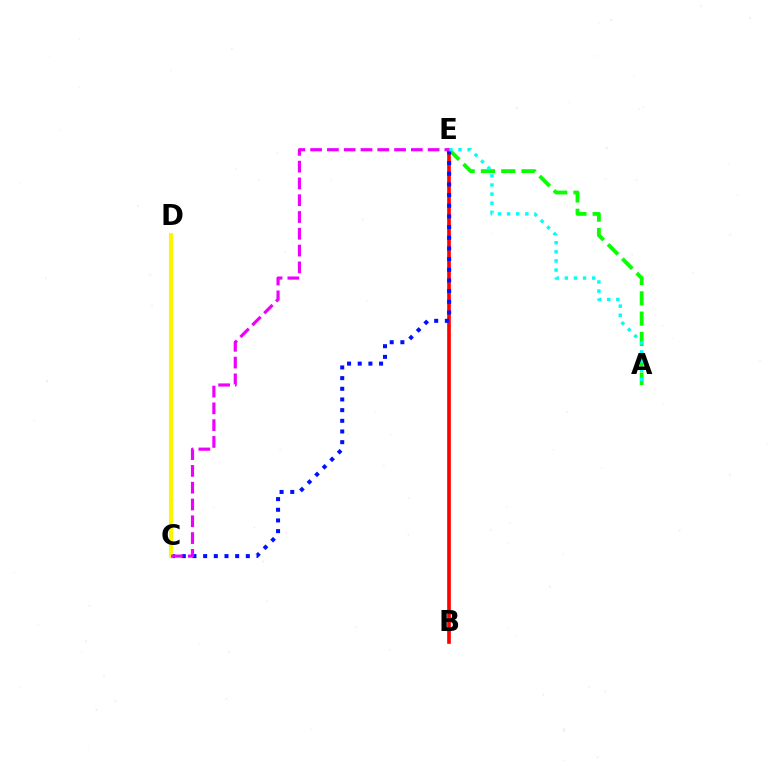{('A', 'E'): [{'color': '#08ff00', 'line_style': 'dashed', 'thickness': 2.76}, {'color': '#00fff6', 'line_style': 'dotted', 'thickness': 2.48}], ('B', 'E'): [{'color': '#ff0000', 'line_style': 'solid', 'thickness': 2.63}], ('C', 'E'): [{'color': '#0010ff', 'line_style': 'dotted', 'thickness': 2.9}, {'color': '#ee00ff', 'line_style': 'dashed', 'thickness': 2.28}], ('C', 'D'): [{'color': '#fcf500', 'line_style': 'solid', 'thickness': 2.94}]}